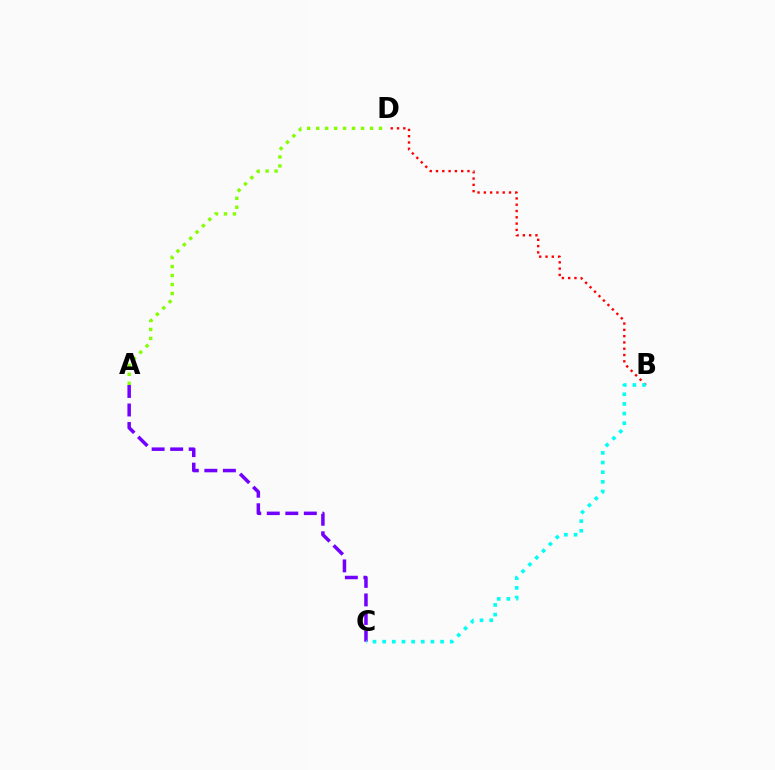{('A', 'D'): [{'color': '#84ff00', 'line_style': 'dotted', 'thickness': 2.44}], ('A', 'C'): [{'color': '#7200ff', 'line_style': 'dashed', 'thickness': 2.52}], ('B', 'D'): [{'color': '#ff0000', 'line_style': 'dotted', 'thickness': 1.71}], ('B', 'C'): [{'color': '#00fff6', 'line_style': 'dotted', 'thickness': 2.62}]}